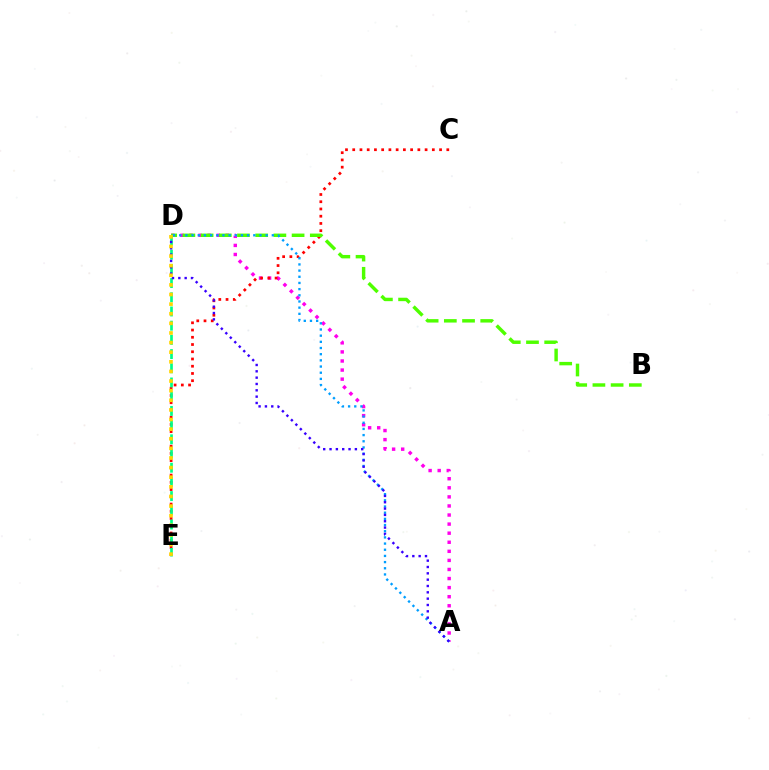{('A', 'D'): [{'color': '#ff00ed', 'line_style': 'dotted', 'thickness': 2.47}, {'color': '#009eff', 'line_style': 'dotted', 'thickness': 1.68}, {'color': '#3700ff', 'line_style': 'dotted', 'thickness': 1.72}], ('C', 'E'): [{'color': '#ff0000', 'line_style': 'dotted', 'thickness': 1.97}], ('B', 'D'): [{'color': '#4fff00', 'line_style': 'dashed', 'thickness': 2.47}], ('D', 'E'): [{'color': '#00ff86', 'line_style': 'dashed', 'thickness': 1.93}, {'color': '#ffd500', 'line_style': 'dotted', 'thickness': 2.61}]}